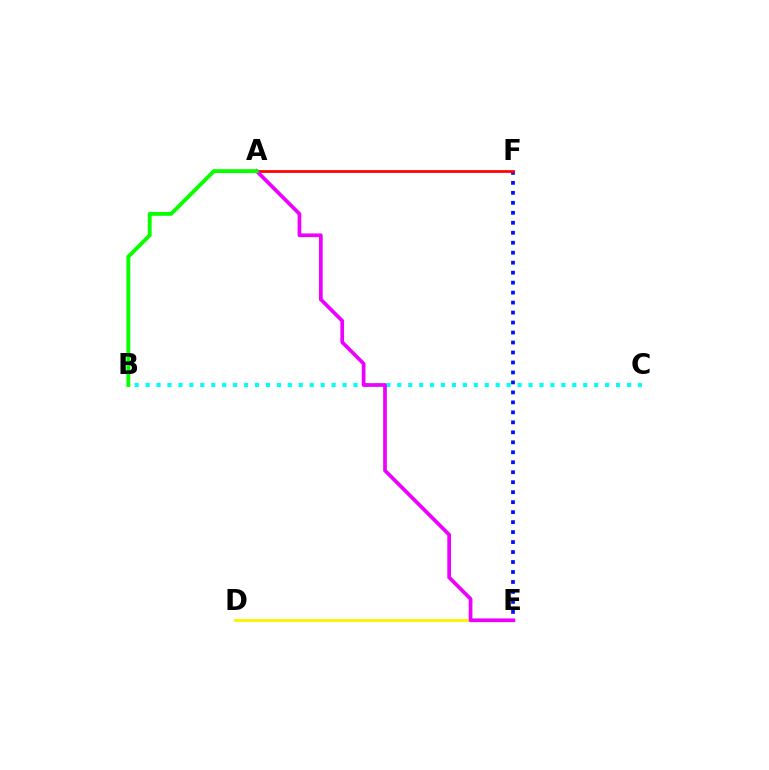{('E', 'F'): [{'color': '#0010ff', 'line_style': 'dotted', 'thickness': 2.71}], ('D', 'E'): [{'color': '#fcf500', 'line_style': 'solid', 'thickness': 2.09}], ('A', 'F'): [{'color': '#ff0000', 'line_style': 'solid', 'thickness': 1.97}], ('B', 'C'): [{'color': '#00fff6', 'line_style': 'dotted', 'thickness': 2.97}], ('A', 'E'): [{'color': '#ee00ff', 'line_style': 'solid', 'thickness': 2.67}], ('A', 'B'): [{'color': '#08ff00', 'line_style': 'solid', 'thickness': 2.79}]}